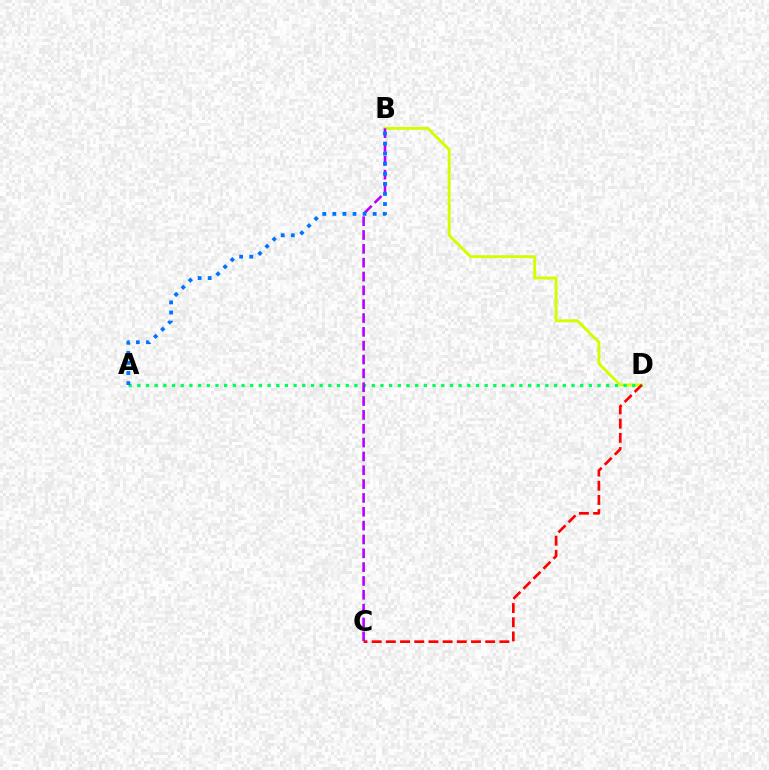{('B', 'D'): [{'color': '#d1ff00', 'line_style': 'solid', 'thickness': 2.1}], ('A', 'D'): [{'color': '#00ff5c', 'line_style': 'dotted', 'thickness': 2.36}], ('C', 'D'): [{'color': '#ff0000', 'line_style': 'dashed', 'thickness': 1.93}], ('B', 'C'): [{'color': '#b900ff', 'line_style': 'dashed', 'thickness': 1.88}], ('A', 'B'): [{'color': '#0074ff', 'line_style': 'dotted', 'thickness': 2.74}]}